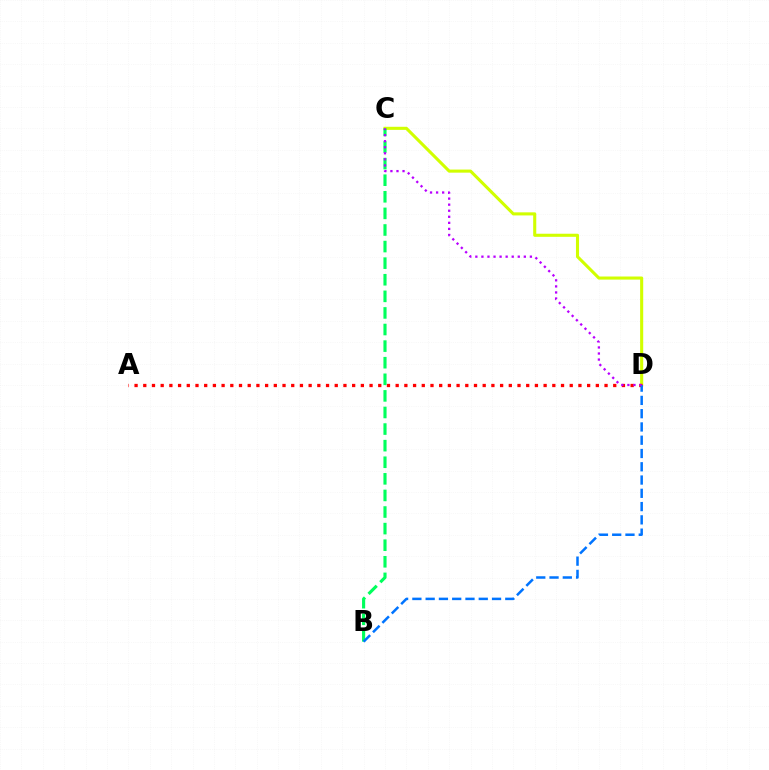{('C', 'D'): [{'color': '#d1ff00', 'line_style': 'solid', 'thickness': 2.22}, {'color': '#b900ff', 'line_style': 'dotted', 'thickness': 1.65}], ('A', 'D'): [{'color': '#ff0000', 'line_style': 'dotted', 'thickness': 2.36}], ('B', 'C'): [{'color': '#00ff5c', 'line_style': 'dashed', 'thickness': 2.25}], ('B', 'D'): [{'color': '#0074ff', 'line_style': 'dashed', 'thickness': 1.8}]}